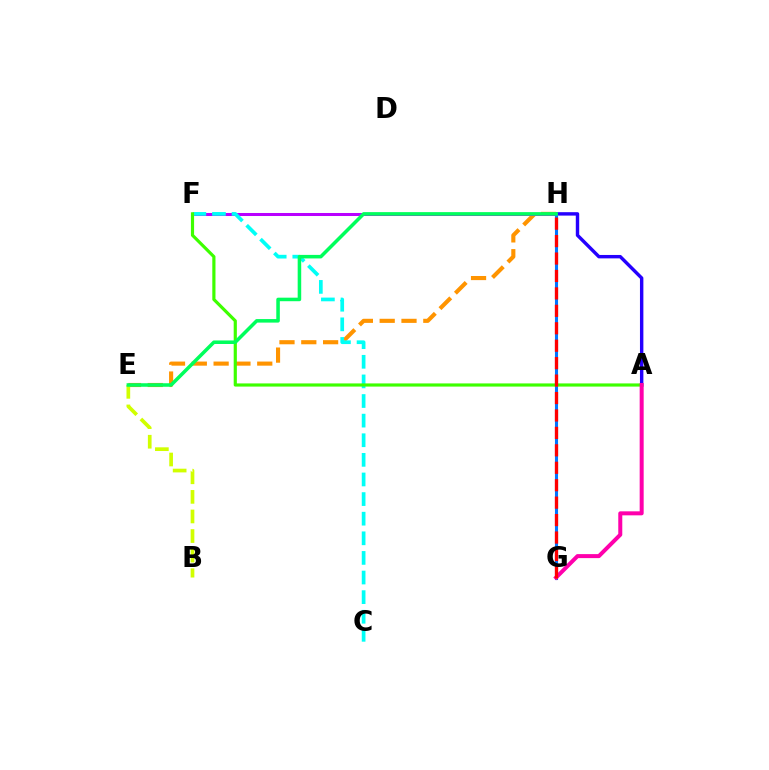{('A', 'H'): [{'color': '#2500ff', 'line_style': 'solid', 'thickness': 2.46}], ('E', 'H'): [{'color': '#ff9400', 'line_style': 'dashed', 'thickness': 2.96}, {'color': '#00ff5c', 'line_style': 'solid', 'thickness': 2.55}], ('F', 'H'): [{'color': '#b900ff', 'line_style': 'solid', 'thickness': 2.18}], ('C', 'F'): [{'color': '#00fff6', 'line_style': 'dashed', 'thickness': 2.66}], ('G', 'H'): [{'color': '#0074ff', 'line_style': 'solid', 'thickness': 2.22}, {'color': '#ff0000', 'line_style': 'dashed', 'thickness': 2.37}], ('A', 'F'): [{'color': '#3dff00', 'line_style': 'solid', 'thickness': 2.29}], ('A', 'G'): [{'color': '#ff00ac', 'line_style': 'solid', 'thickness': 2.88}], ('B', 'E'): [{'color': '#d1ff00', 'line_style': 'dashed', 'thickness': 2.66}]}